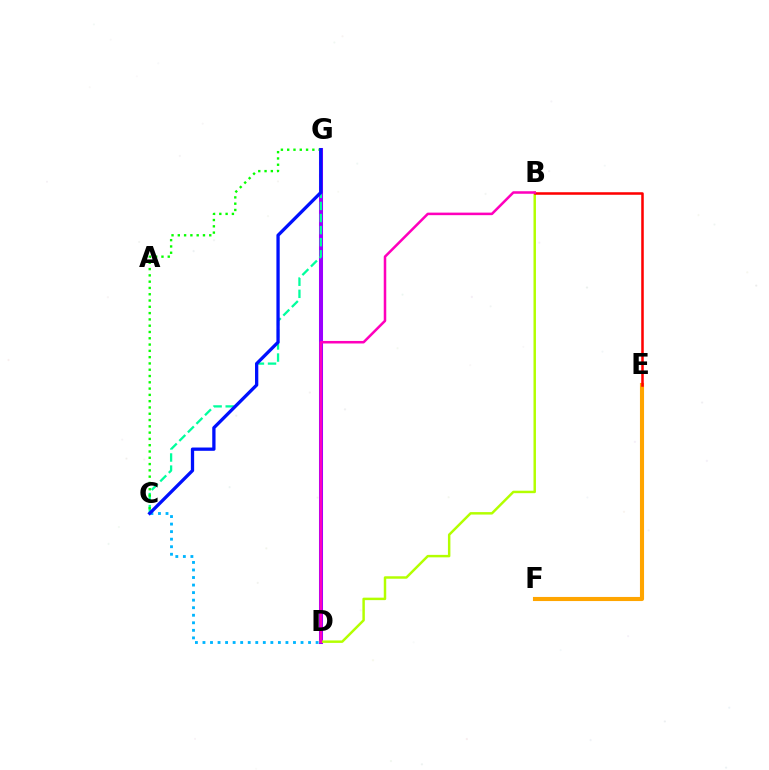{('E', 'F'): [{'color': '#ffa500', 'line_style': 'solid', 'thickness': 2.95}], ('D', 'G'): [{'color': '#9b00ff', 'line_style': 'solid', 'thickness': 2.91}], ('C', 'G'): [{'color': '#00ff9d', 'line_style': 'dashed', 'thickness': 1.64}, {'color': '#08ff00', 'line_style': 'dotted', 'thickness': 1.71}, {'color': '#0010ff', 'line_style': 'solid', 'thickness': 2.37}], ('B', 'D'): [{'color': '#b3ff00', 'line_style': 'solid', 'thickness': 1.78}, {'color': '#ff00bd', 'line_style': 'solid', 'thickness': 1.83}], ('B', 'E'): [{'color': '#ff0000', 'line_style': 'solid', 'thickness': 1.83}], ('C', 'D'): [{'color': '#00b5ff', 'line_style': 'dotted', 'thickness': 2.05}]}